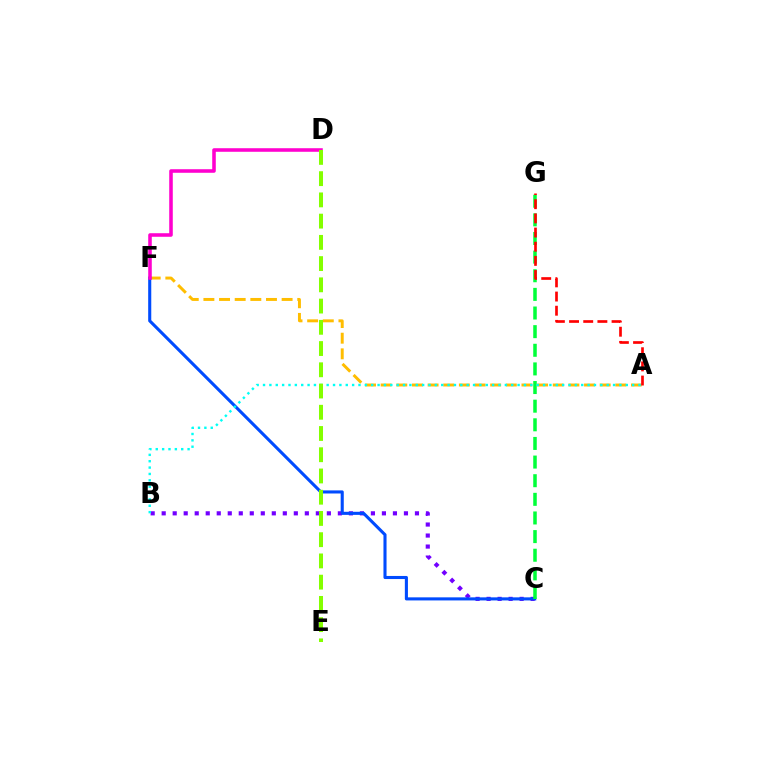{('A', 'F'): [{'color': '#ffbd00', 'line_style': 'dashed', 'thickness': 2.13}], ('B', 'C'): [{'color': '#7200ff', 'line_style': 'dotted', 'thickness': 2.99}], ('C', 'F'): [{'color': '#004bff', 'line_style': 'solid', 'thickness': 2.22}], ('C', 'G'): [{'color': '#00ff39', 'line_style': 'dashed', 'thickness': 2.53}], ('D', 'F'): [{'color': '#ff00cf', 'line_style': 'solid', 'thickness': 2.57}], ('A', 'B'): [{'color': '#00fff6', 'line_style': 'dotted', 'thickness': 1.73}], ('A', 'G'): [{'color': '#ff0000', 'line_style': 'dashed', 'thickness': 1.92}], ('D', 'E'): [{'color': '#84ff00', 'line_style': 'dashed', 'thickness': 2.89}]}